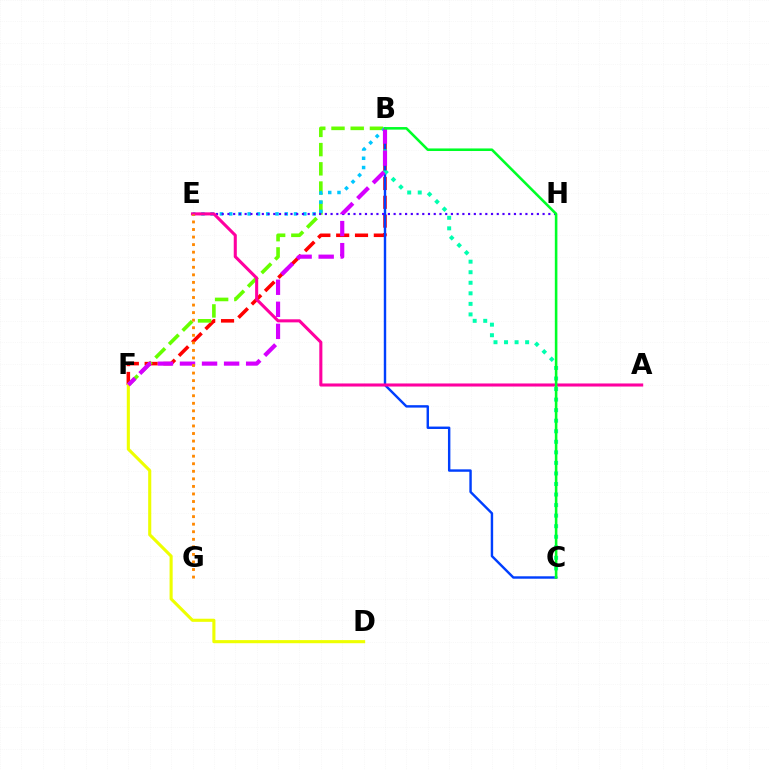{('B', 'F'): [{'color': '#ff0000', 'line_style': 'dashed', 'thickness': 2.56}, {'color': '#66ff00', 'line_style': 'dashed', 'thickness': 2.61}, {'color': '#d600ff', 'line_style': 'dashed', 'thickness': 3.0}], ('B', 'C'): [{'color': '#003fff', 'line_style': 'solid', 'thickness': 1.74}, {'color': '#00ffaf', 'line_style': 'dotted', 'thickness': 2.87}, {'color': '#00ff27', 'line_style': 'solid', 'thickness': 1.85}], ('D', 'F'): [{'color': '#eeff00', 'line_style': 'solid', 'thickness': 2.23}], ('B', 'E'): [{'color': '#00c7ff', 'line_style': 'dotted', 'thickness': 2.52}], ('E', 'H'): [{'color': '#4f00ff', 'line_style': 'dotted', 'thickness': 1.56}], ('A', 'E'): [{'color': '#ff00a0', 'line_style': 'solid', 'thickness': 2.21}], ('E', 'G'): [{'color': '#ff8800', 'line_style': 'dotted', 'thickness': 2.05}]}